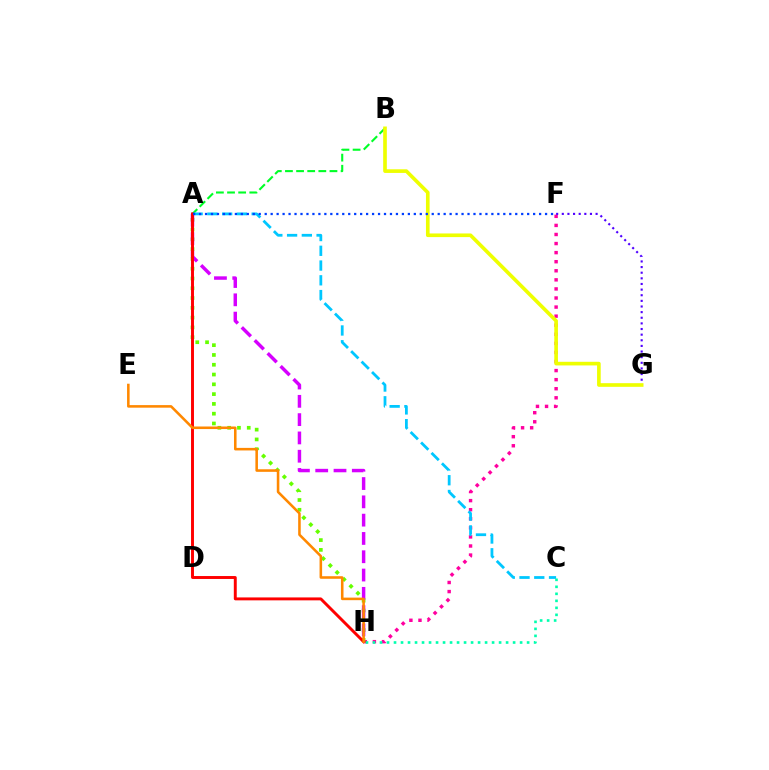{('A', 'B'): [{'color': '#00ff27', 'line_style': 'dashed', 'thickness': 1.51}], ('F', 'H'): [{'color': '#ff00a0', 'line_style': 'dotted', 'thickness': 2.47}], ('F', 'G'): [{'color': '#4f00ff', 'line_style': 'dotted', 'thickness': 1.53}], ('A', 'C'): [{'color': '#00c7ff', 'line_style': 'dashed', 'thickness': 2.0}], ('A', 'H'): [{'color': '#66ff00', 'line_style': 'dotted', 'thickness': 2.66}, {'color': '#d600ff', 'line_style': 'dashed', 'thickness': 2.49}, {'color': '#ff0000', 'line_style': 'solid', 'thickness': 2.11}], ('C', 'H'): [{'color': '#00ffaf', 'line_style': 'dotted', 'thickness': 1.9}], ('E', 'H'): [{'color': '#ff8800', 'line_style': 'solid', 'thickness': 1.84}], ('B', 'G'): [{'color': '#eeff00', 'line_style': 'solid', 'thickness': 2.62}], ('A', 'F'): [{'color': '#003fff', 'line_style': 'dotted', 'thickness': 1.62}]}